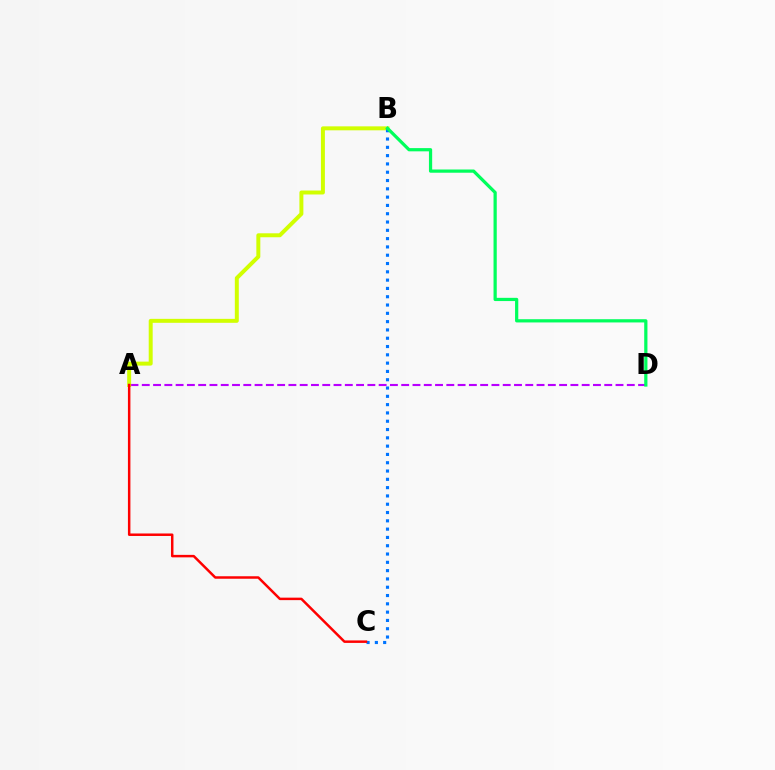{('A', 'D'): [{'color': '#b900ff', 'line_style': 'dashed', 'thickness': 1.53}], ('A', 'B'): [{'color': '#d1ff00', 'line_style': 'solid', 'thickness': 2.85}], ('B', 'C'): [{'color': '#0074ff', 'line_style': 'dotted', 'thickness': 2.26}], ('A', 'C'): [{'color': '#ff0000', 'line_style': 'solid', 'thickness': 1.79}], ('B', 'D'): [{'color': '#00ff5c', 'line_style': 'solid', 'thickness': 2.32}]}